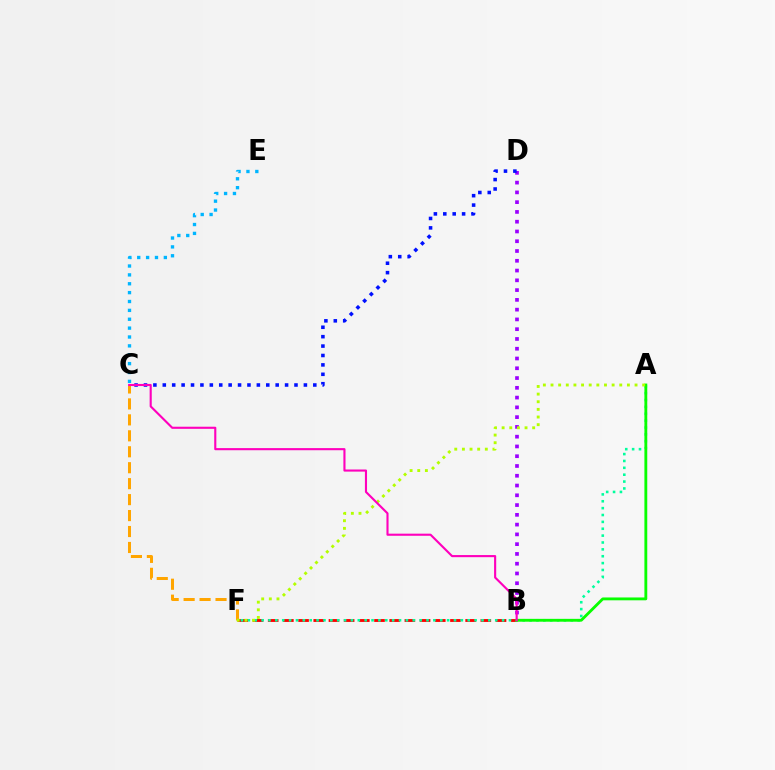{('B', 'F'): [{'color': '#ff0000', 'line_style': 'dashed', 'thickness': 2.06}], ('A', 'F'): [{'color': '#00ff9d', 'line_style': 'dotted', 'thickness': 1.87}, {'color': '#b3ff00', 'line_style': 'dotted', 'thickness': 2.08}], ('A', 'B'): [{'color': '#08ff00', 'line_style': 'solid', 'thickness': 2.05}], ('C', 'F'): [{'color': '#ffa500', 'line_style': 'dashed', 'thickness': 2.17}], ('C', 'E'): [{'color': '#00b5ff', 'line_style': 'dotted', 'thickness': 2.41}], ('B', 'D'): [{'color': '#9b00ff', 'line_style': 'dotted', 'thickness': 2.65}], ('C', 'D'): [{'color': '#0010ff', 'line_style': 'dotted', 'thickness': 2.56}], ('B', 'C'): [{'color': '#ff00bd', 'line_style': 'solid', 'thickness': 1.53}]}